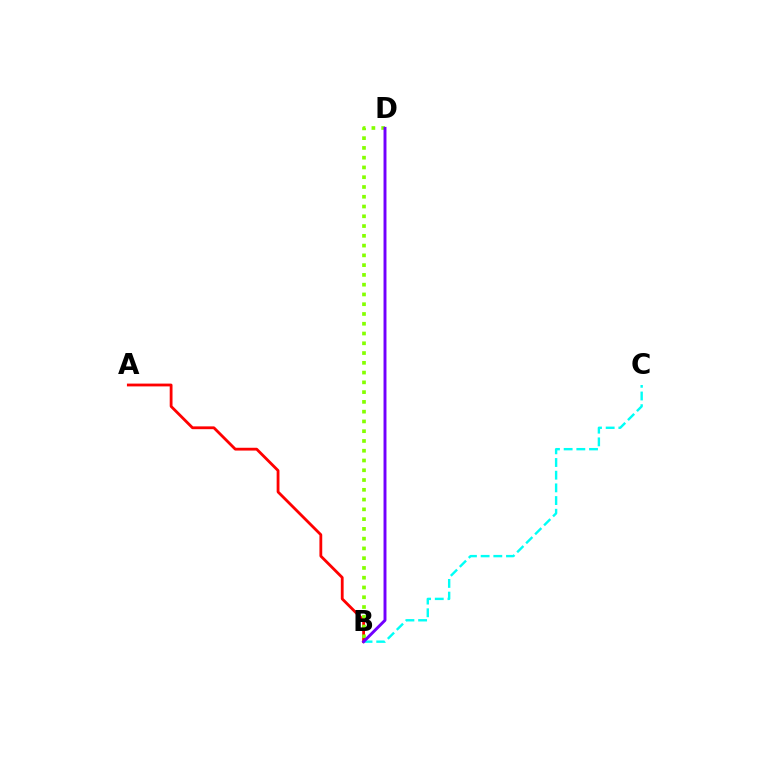{('A', 'B'): [{'color': '#ff0000', 'line_style': 'solid', 'thickness': 2.02}], ('B', 'D'): [{'color': '#84ff00', 'line_style': 'dotted', 'thickness': 2.65}, {'color': '#7200ff', 'line_style': 'solid', 'thickness': 2.11}], ('B', 'C'): [{'color': '#00fff6', 'line_style': 'dashed', 'thickness': 1.72}]}